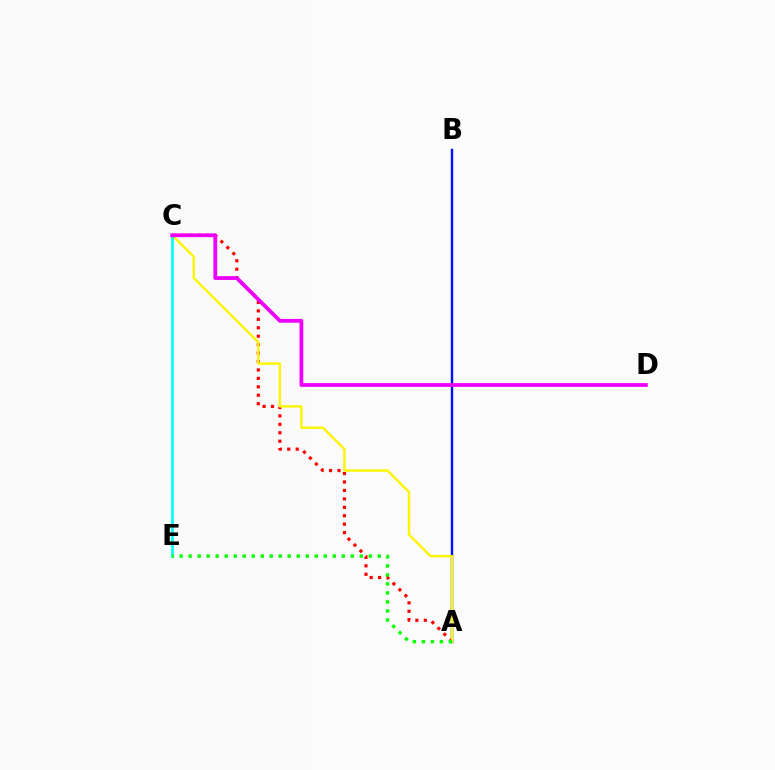{('A', 'B'): [{'color': '#0010ff', 'line_style': 'solid', 'thickness': 1.74}], ('A', 'C'): [{'color': '#ff0000', 'line_style': 'dotted', 'thickness': 2.29}, {'color': '#fcf500', 'line_style': 'solid', 'thickness': 1.73}], ('C', 'E'): [{'color': '#00fff6', 'line_style': 'solid', 'thickness': 1.98}], ('A', 'E'): [{'color': '#08ff00', 'line_style': 'dotted', 'thickness': 2.45}], ('C', 'D'): [{'color': '#ee00ff', 'line_style': 'solid', 'thickness': 2.73}]}